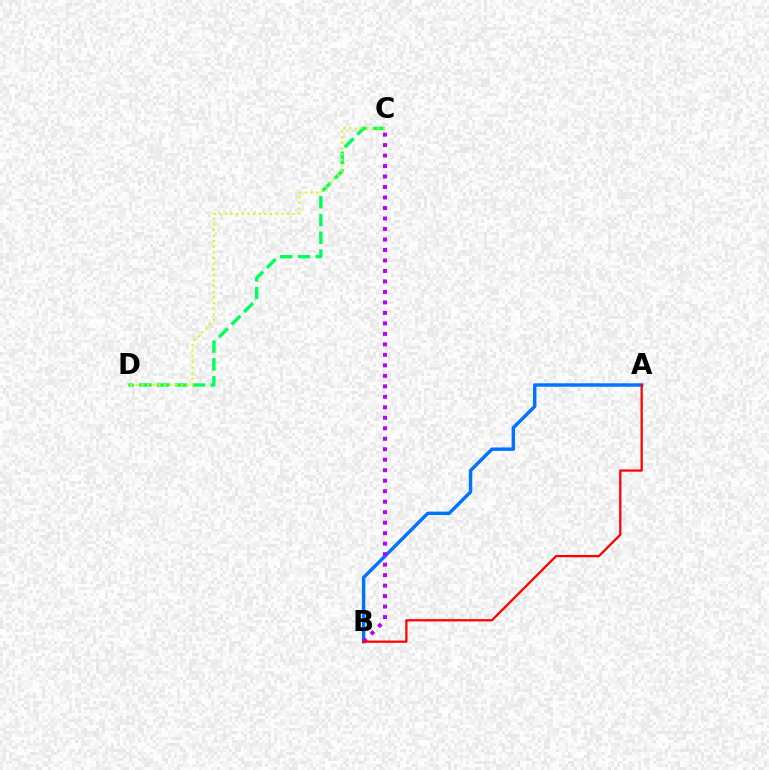{('A', 'B'): [{'color': '#0074ff', 'line_style': 'solid', 'thickness': 2.46}, {'color': '#ff0000', 'line_style': 'solid', 'thickness': 1.62}], ('C', 'D'): [{'color': '#00ff5c', 'line_style': 'dashed', 'thickness': 2.42}, {'color': '#d1ff00', 'line_style': 'dotted', 'thickness': 1.53}], ('B', 'C'): [{'color': '#b900ff', 'line_style': 'dotted', 'thickness': 2.85}]}